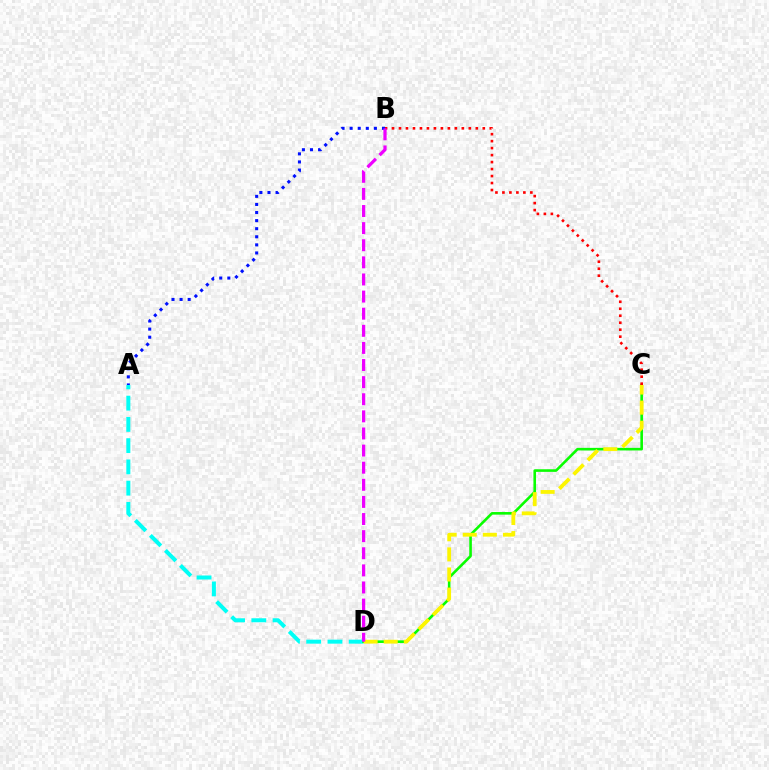{('A', 'B'): [{'color': '#0010ff', 'line_style': 'dotted', 'thickness': 2.2}], ('A', 'D'): [{'color': '#00fff6', 'line_style': 'dashed', 'thickness': 2.89}], ('C', 'D'): [{'color': '#08ff00', 'line_style': 'solid', 'thickness': 1.88}, {'color': '#fcf500', 'line_style': 'dashed', 'thickness': 2.73}], ('B', 'C'): [{'color': '#ff0000', 'line_style': 'dotted', 'thickness': 1.9}], ('B', 'D'): [{'color': '#ee00ff', 'line_style': 'dashed', 'thickness': 2.32}]}